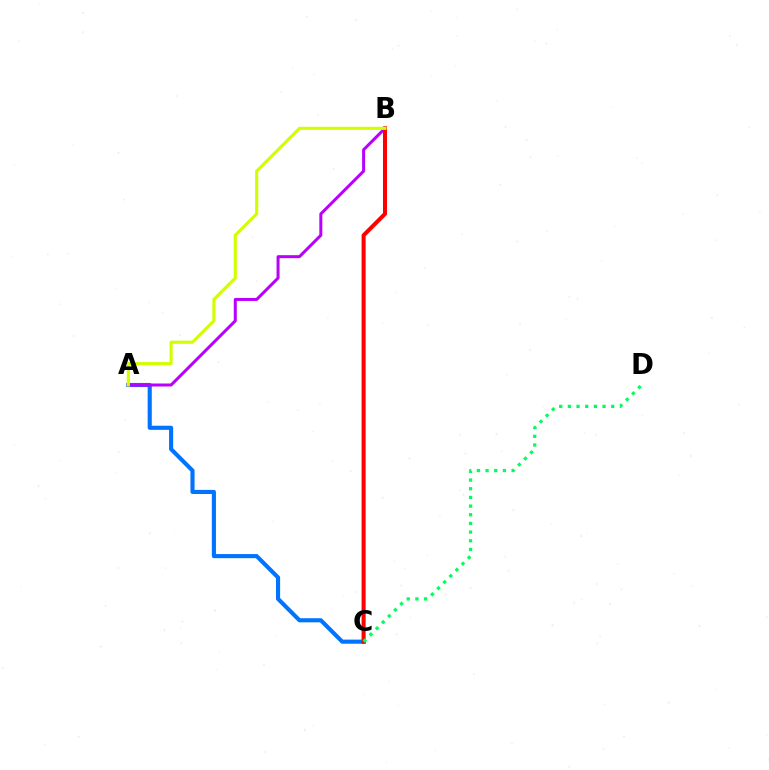{('A', 'C'): [{'color': '#0074ff', 'line_style': 'solid', 'thickness': 2.96}], ('A', 'B'): [{'color': '#b900ff', 'line_style': 'solid', 'thickness': 2.17}, {'color': '#d1ff00', 'line_style': 'solid', 'thickness': 2.25}], ('B', 'C'): [{'color': '#ff0000', 'line_style': 'solid', 'thickness': 2.9}], ('C', 'D'): [{'color': '#00ff5c', 'line_style': 'dotted', 'thickness': 2.36}]}